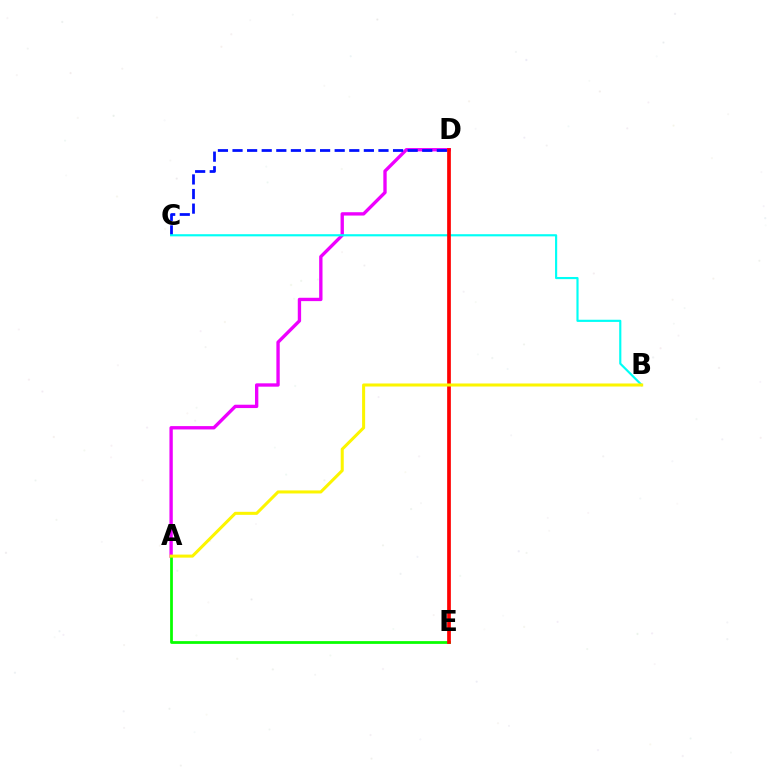{('A', 'D'): [{'color': '#ee00ff', 'line_style': 'solid', 'thickness': 2.41}], ('C', 'D'): [{'color': '#0010ff', 'line_style': 'dashed', 'thickness': 1.98}], ('A', 'E'): [{'color': '#08ff00', 'line_style': 'solid', 'thickness': 1.99}], ('B', 'C'): [{'color': '#00fff6', 'line_style': 'solid', 'thickness': 1.55}], ('D', 'E'): [{'color': '#ff0000', 'line_style': 'solid', 'thickness': 2.67}], ('A', 'B'): [{'color': '#fcf500', 'line_style': 'solid', 'thickness': 2.19}]}